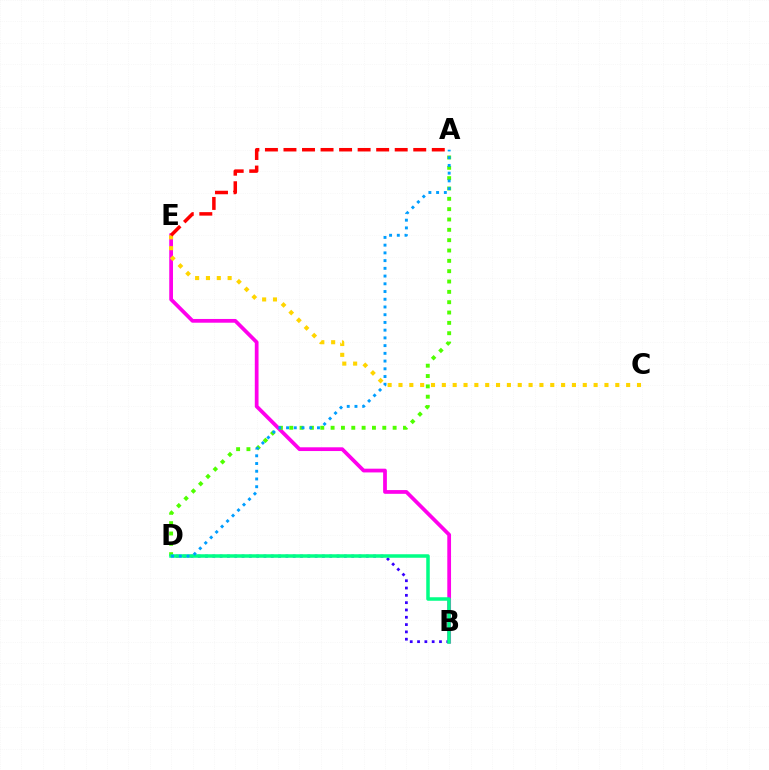{('B', 'E'): [{'color': '#ff00ed', 'line_style': 'solid', 'thickness': 2.7}], ('B', 'D'): [{'color': '#3700ff', 'line_style': 'dotted', 'thickness': 1.99}, {'color': '#00ff86', 'line_style': 'solid', 'thickness': 2.52}], ('C', 'E'): [{'color': '#ffd500', 'line_style': 'dotted', 'thickness': 2.95}], ('A', 'D'): [{'color': '#4fff00', 'line_style': 'dotted', 'thickness': 2.81}, {'color': '#009eff', 'line_style': 'dotted', 'thickness': 2.1}], ('A', 'E'): [{'color': '#ff0000', 'line_style': 'dashed', 'thickness': 2.52}]}